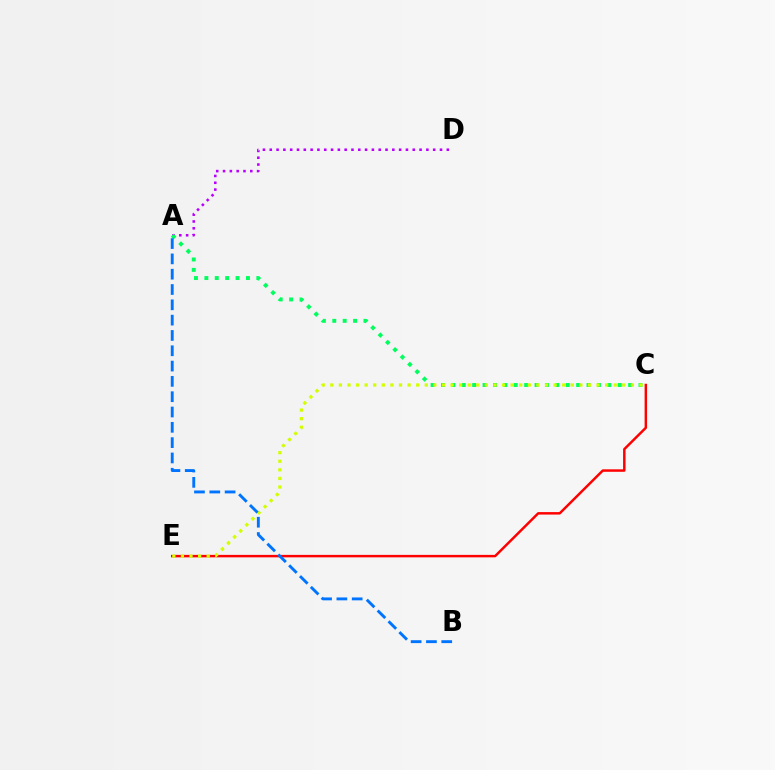{('A', 'D'): [{'color': '#b900ff', 'line_style': 'dotted', 'thickness': 1.85}], ('C', 'E'): [{'color': '#ff0000', 'line_style': 'solid', 'thickness': 1.78}, {'color': '#d1ff00', 'line_style': 'dotted', 'thickness': 2.33}], ('A', 'C'): [{'color': '#00ff5c', 'line_style': 'dotted', 'thickness': 2.82}], ('A', 'B'): [{'color': '#0074ff', 'line_style': 'dashed', 'thickness': 2.08}]}